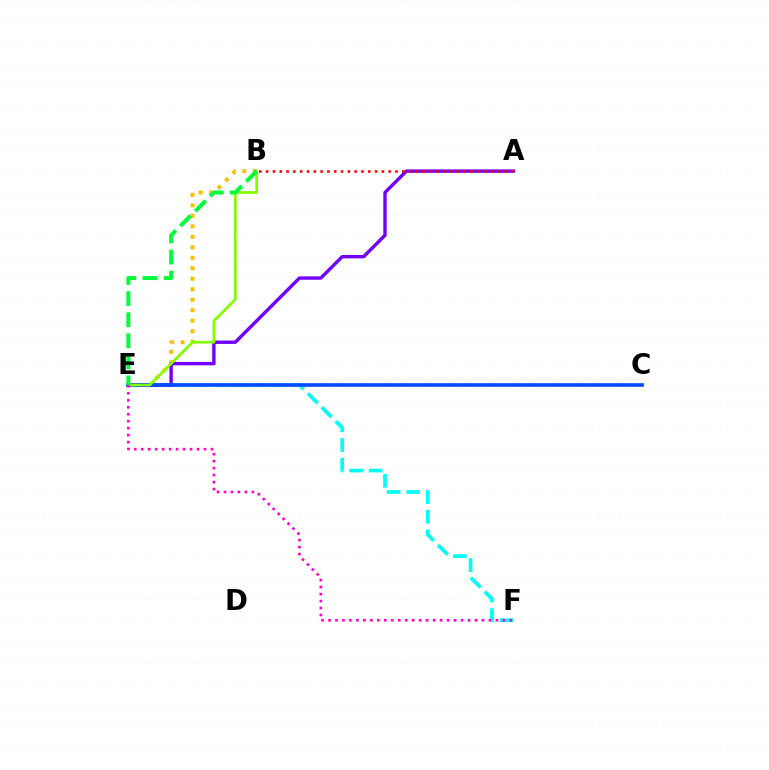{('E', 'F'): [{'color': '#00fff6', 'line_style': 'dashed', 'thickness': 2.67}, {'color': '#ff00cf', 'line_style': 'dotted', 'thickness': 1.89}], ('B', 'E'): [{'color': '#ffbd00', 'line_style': 'dotted', 'thickness': 2.85}, {'color': '#84ff00', 'line_style': 'solid', 'thickness': 1.97}, {'color': '#00ff39', 'line_style': 'dashed', 'thickness': 2.86}], ('A', 'E'): [{'color': '#7200ff', 'line_style': 'solid', 'thickness': 2.45}], ('C', 'E'): [{'color': '#004bff', 'line_style': 'solid', 'thickness': 2.61}], ('A', 'B'): [{'color': '#ff0000', 'line_style': 'dotted', 'thickness': 1.85}]}